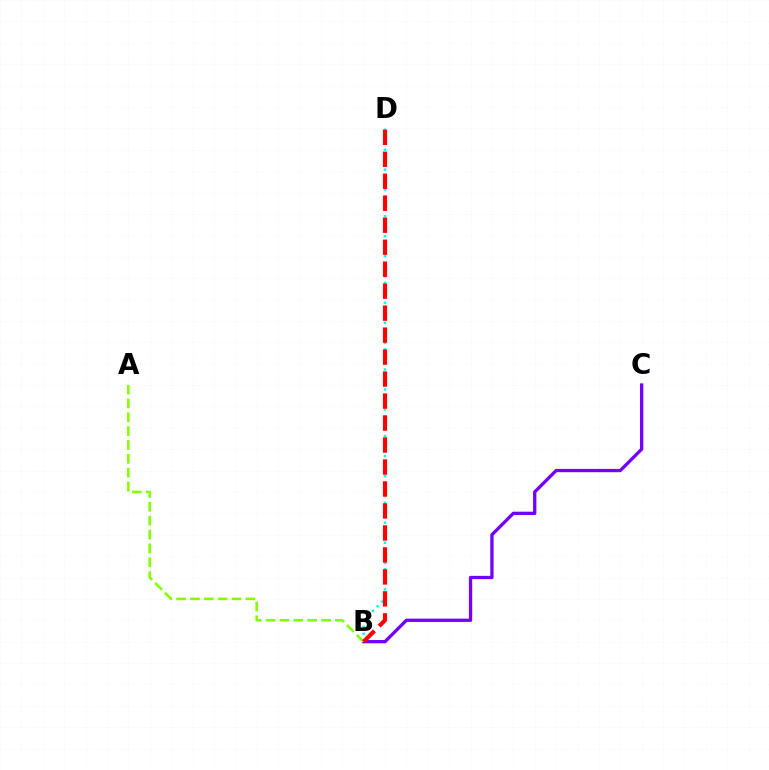{('B', 'C'): [{'color': '#7200ff', 'line_style': 'solid', 'thickness': 2.37}], ('B', 'D'): [{'color': '#00fff6', 'line_style': 'dotted', 'thickness': 1.81}, {'color': '#ff0000', 'line_style': 'dashed', 'thickness': 2.99}], ('A', 'B'): [{'color': '#84ff00', 'line_style': 'dashed', 'thickness': 1.88}]}